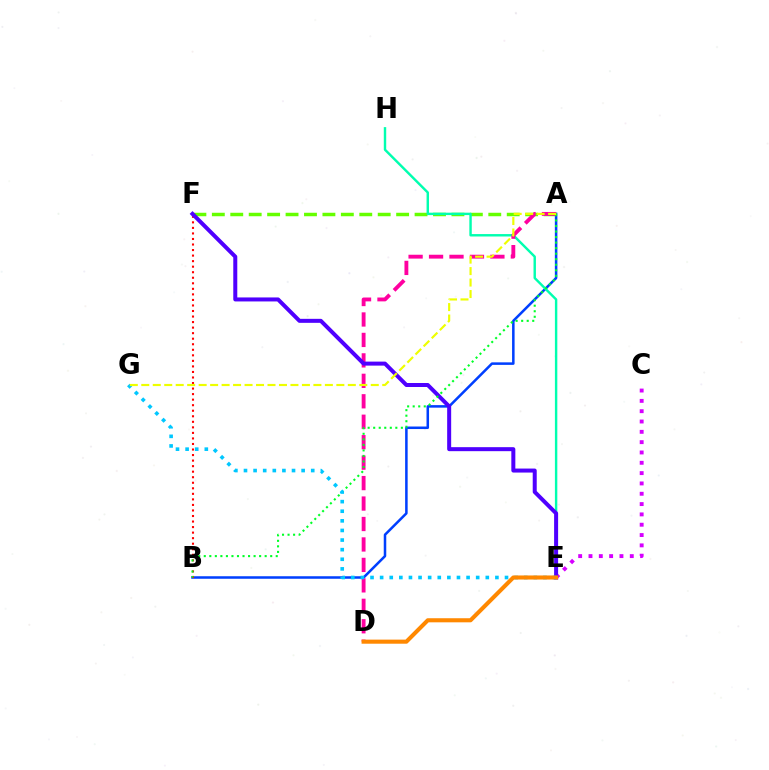{('A', 'B'): [{'color': '#003fff', 'line_style': 'solid', 'thickness': 1.82}, {'color': '#00ff27', 'line_style': 'dotted', 'thickness': 1.5}], ('C', 'E'): [{'color': '#d600ff', 'line_style': 'dotted', 'thickness': 2.8}], ('A', 'F'): [{'color': '#66ff00', 'line_style': 'dashed', 'thickness': 2.5}], ('E', 'H'): [{'color': '#00ffaf', 'line_style': 'solid', 'thickness': 1.74}], ('B', 'F'): [{'color': '#ff0000', 'line_style': 'dotted', 'thickness': 1.51}], ('A', 'D'): [{'color': '#ff00a0', 'line_style': 'dashed', 'thickness': 2.78}], ('E', 'F'): [{'color': '#4f00ff', 'line_style': 'solid', 'thickness': 2.88}], ('E', 'G'): [{'color': '#00c7ff', 'line_style': 'dotted', 'thickness': 2.61}], ('D', 'E'): [{'color': '#ff8800', 'line_style': 'solid', 'thickness': 2.94}], ('A', 'G'): [{'color': '#eeff00', 'line_style': 'dashed', 'thickness': 1.56}]}